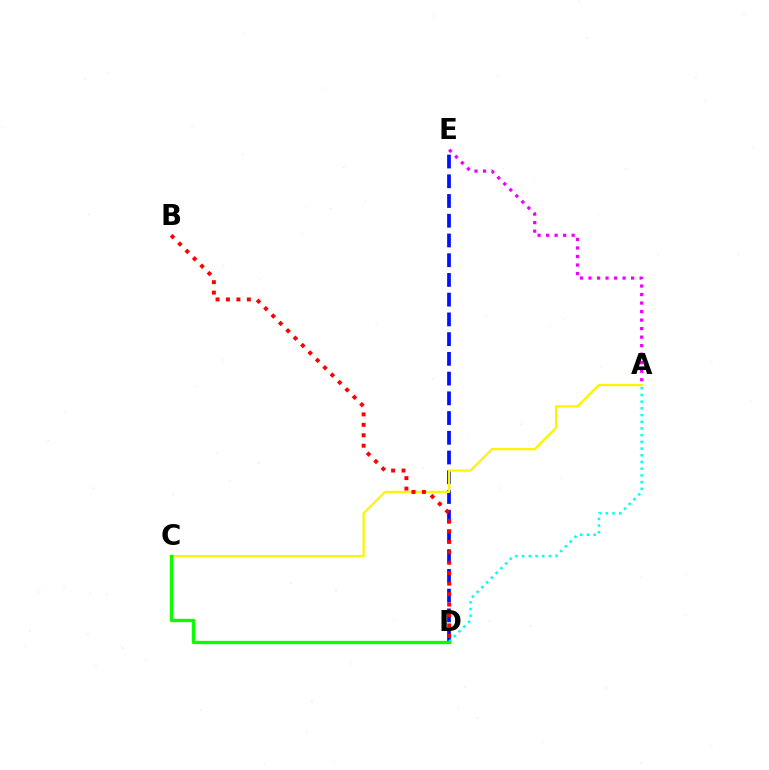{('D', 'E'): [{'color': '#0010ff', 'line_style': 'dashed', 'thickness': 2.68}], ('A', 'E'): [{'color': '#ee00ff', 'line_style': 'dotted', 'thickness': 2.31}], ('A', 'C'): [{'color': '#fcf500', 'line_style': 'solid', 'thickness': 1.63}], ('A', 'D'): [{'color': '#00fff6', 'line_style': 'dotted', 'thickness': 1.82}], ('B', 'D'): [{'color': '#ff0000', 'line_style': 'dotted', 'thickness': 2.84}], ('C', 'D'): [{'color': '#08ff00', 'line_style': 'solid', 'thickness': 2.38}]}